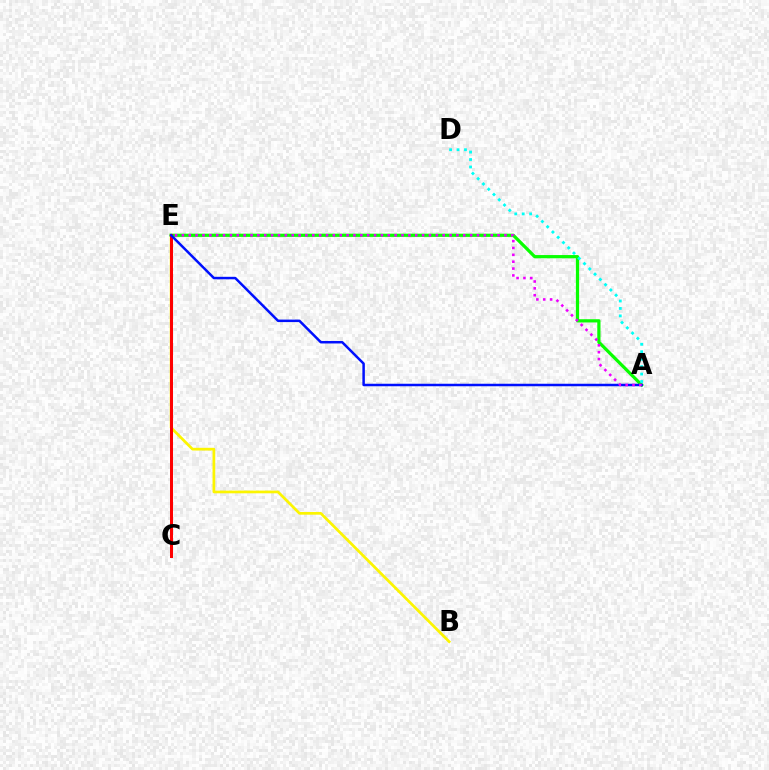{('A', 'E'): [{'color': '#08ff00', 'line_style': 'solid', 'thickness': 2.32}, {'color': '#0010ff', 'line_style': 'solid', 'thickness': 1.8}, {'color': '#ee00ff', 'line_style': 'dotted', 'thickness': 1.86}], ('B', 'E'): [{'color': '#fcf500', 'line_style': 'solid', 'thickness': 1.96}], ('C', 'E'): [{'color': '#ff0000', 'line_style': 'solid', 'thickness': 2.16}], ('A', 'D'): [{'color': '#00fff6', 'line_style': 'dotted', 'thickness': 2.02}]}